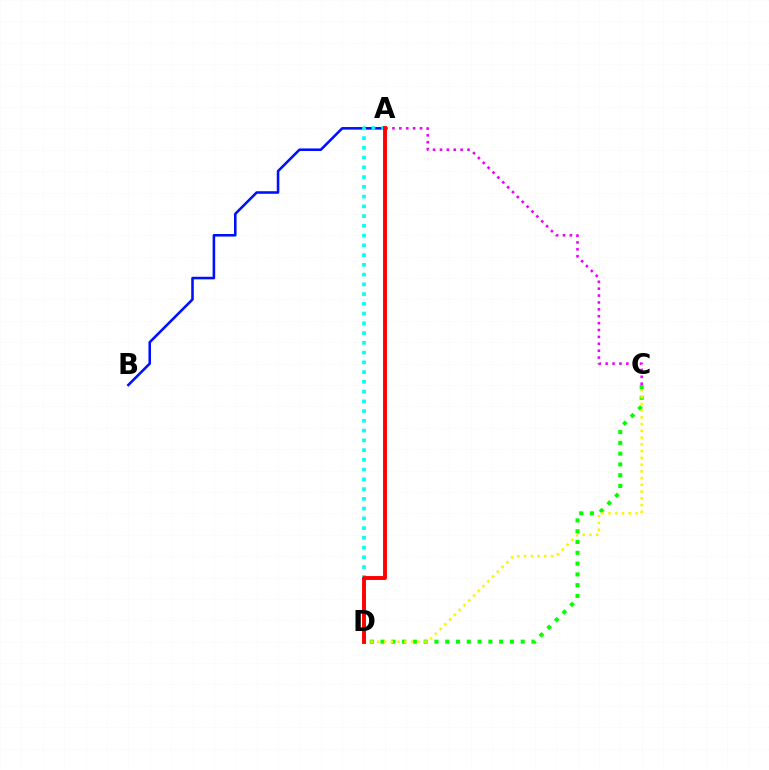{('C', 'D'): [{'color': '#08ff00', 'line_style': 'dotted', 'thickness': 2.93}, {'color': '#fcf500', 'line_style': 'dotted', 'thickness': 1.83}], ('A', 'B'): [{'color': '#0010ff', 'line_style': 'solid', 'thickness': 1.86}], ('A', 'C'): [{'color': '#ee00ff', 'line_style': 'dotted', 'thickness': 1.87}], ('A', 'D'): [{'color': '#00fff6', 'line_style': 'dotted', 'thickness': 2.65}, {'color': '#ff0000', 'line_style': 'solid', 'thickness': 2.81}]}